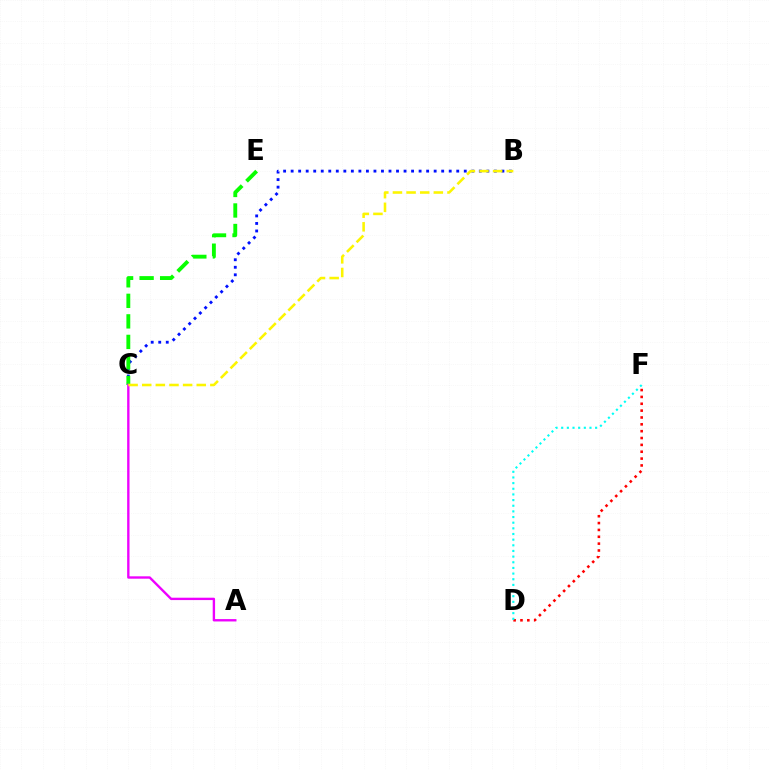{('B', 'C'): [{'color': '#0010ff', 'line_style': 'dotted', 'thickness': 2.05}, {'color': '#fcf500', 'line_style': 'dashed', 'thickness': 1.85}], ('D', 'F'): [{'color': '#ff0000', 'line_style': 'dotted', 'thickness': 1.86}, {'color': '#00fff6', 'line_style': 'dotted', 'thickness': 1.54}], ('C', 'E'): [{'color': '#08ff00', 'line_style': 'dashed', 'thickness': 2.79}], ('A', 'C'): [{'color': '#ee00ff', 'line_style': 'solid', 'thickness': 1.7}]}